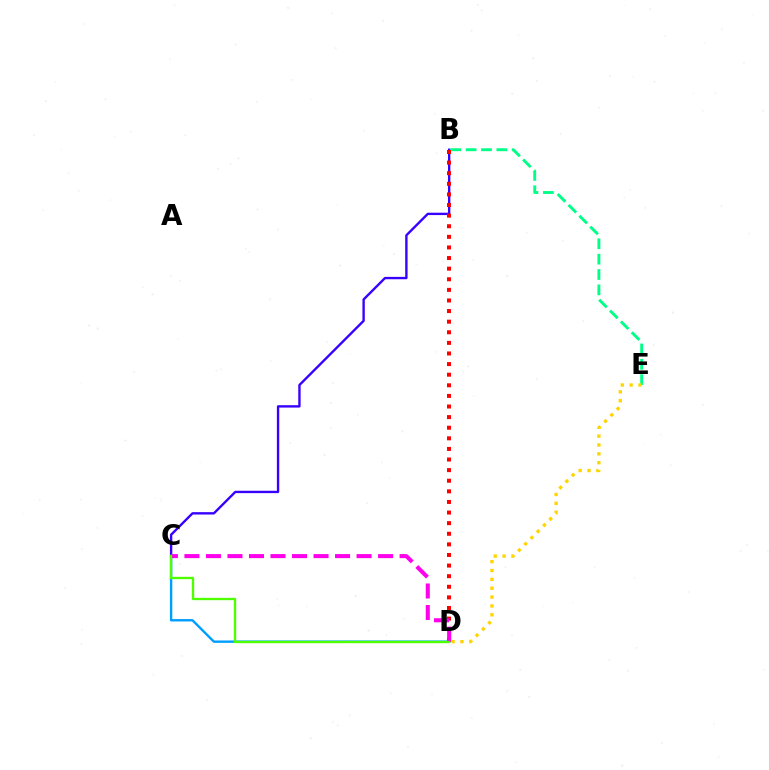{('B', 'C'): [{'color': '#3700ff', 'line_style': 'solid', 'thickness': 1.71}], ('B', 'E'): [{'color': '#00ff86', 'line_style': 'dashed', 'thickness': 2.09}], ('D', 'E'): [{'color': '#ffd500', 'line_style': 'dotted', 'thickness': 2.41}], ('C', 'D'): [{'color': '#009eff', 'line_style': 'solid', 'thickness': 1.72}, {'color': '#ff00ed', 'line_style': 'dashed', 'thickness': 2.92}, {'color': '#4fff00', 'line_style': 'solid', 'thickness': 1.68}], ('B', 'D'): [{'color': '#ff0000', 'line_style': 'dotted', 'thickness': 2.88}]}